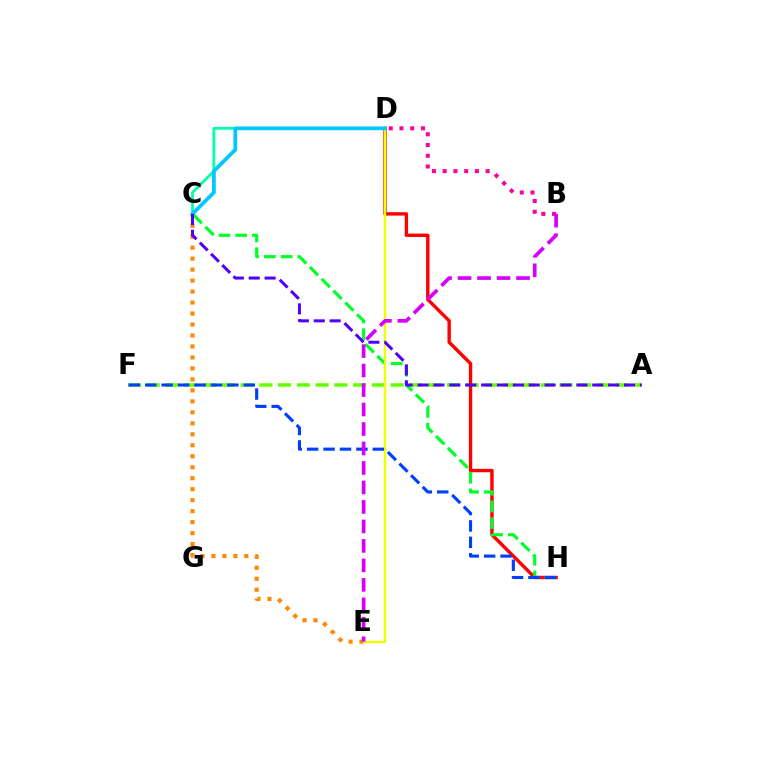{('A', 'F'): [{'color': '#66ff00', 'line_style': 'dashed', 'thickness': 2.55}], ('C', 'E'): [{'color': '#ff8800', 'line_style': 'dotted', 'thickness': 2.98}], ('C', 'D'): [{'color': '#00ffaf', 'line_style': 'solid', 'thickness': 2.03}, {'color': '#00c7ff', 'line_style': 'solid', 'thickness': 2.7}], ('D', 'H'): [{'color': '#ff0000', 'line_style': 'solid', 'thickness': 2.44}], ('C', 'H'): [{'color': '#00ff27', 'line_style': 'dashed', 'thickness': 2.27}], ('D', 'E'): [{'color': '#eeff00', 'line_style': 'solid', 'thickness': 1.72}], ('F', 'H'): [{'color': '#003fff', 'line_style': 'dashed', 'thickness': 2.23}], ('B', 'D'): [{'color': '#ff00a0', 'line_style': 'dotted', 'thickness': 2.92}], ('B', 'E'): [{'color': '#d600ff', 'line_style': 'dashed', 'thickness': 2.65}], ('A', 'C'): [{'color': '#4f00ff', 'line_style': 'dashed', 'thickness': 2.16}]}